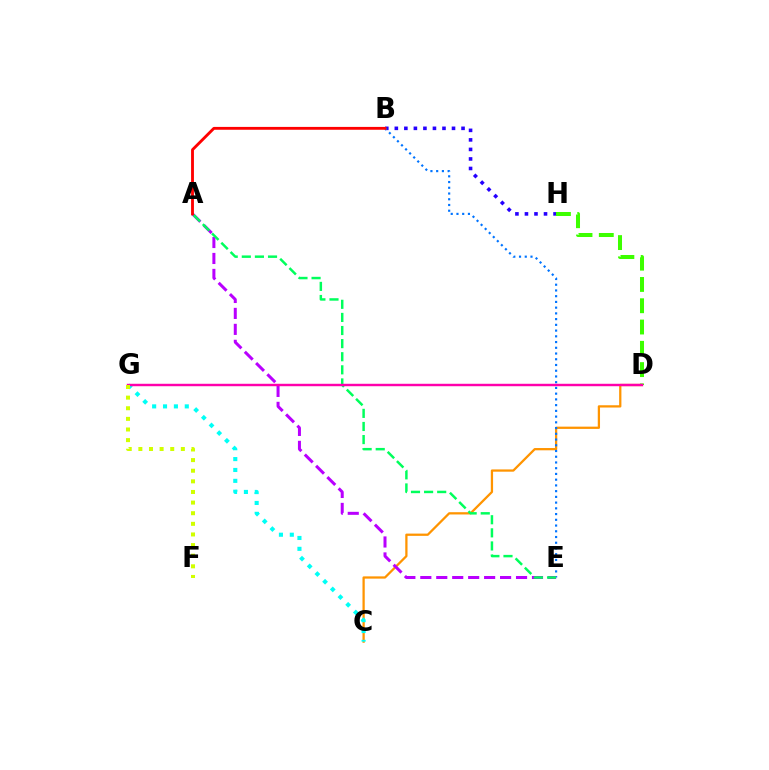{('B', 'H'): [{'color': '#2500ff', 'line_style': 'dotted', 'thickness': 2.59}], ('C', 'D'): [{'color': '#ff9400', 'line_style': 'solid', 'thickness': 1.63}], ('C', 'G'): [{'color': '#00fff6', 'line_style': 'dotted', 'thickness': 2.96}], ('B', 'E'): [{'color': '#0074ff', 'line_style': 'dotted', 'thickness': 1.56}], ('A', 'E'): [{'color': '#b900ff', 'line_style': 'dashed', 'thickness': 2.17}, {'color': '#00ff5c', 'line_style': 'dashed', 'thickness': 1.78}], ('D', 'H'): [{'color': '#3dff00', 'line_style': 'dashed', 'thickness': 2.89}], ('D', 'G'): [{'color': '#ff00ac', 'line_style': 'solid', 'thickness': 1.76}], ('F', 'G'): [{'color': '#d1ff00', 'line_style': 'dotted', 'thickness': 2.89}], ('A', 'B'): [{'color': '#ff0000', 'line_style': 'solid', 'thickness': 2.05}]}